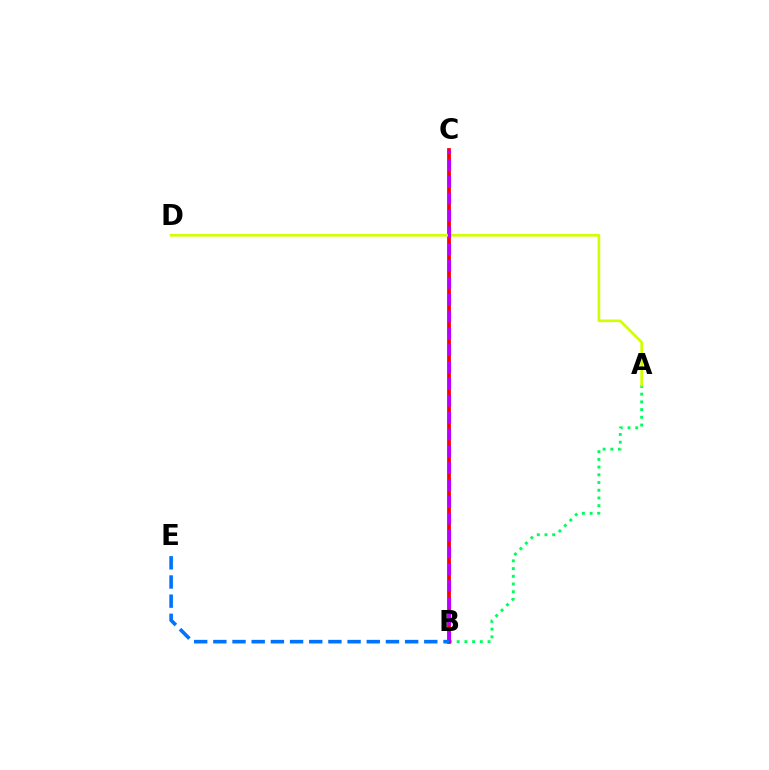{('A', 'B'): [{'color': '#00ff5c', 'line_style': 'dotted', 'thickness': 2.1}], ('B', 'C'): [{'color': '#ff0000', 'line_style': 'solid', 'thickness': 2.71}, {'color': '#b900ff', 'line_style': 'dashed', 'thickness': 2.29}], ('A', 'D'): [{'color': '#d1ff00', 'line_style': 'solid', 'thickness': 1.92}], ('B', 'E'): [{'color': '#0074ff', 'line_style': 'dashed', 'thickness': 2.61}]}